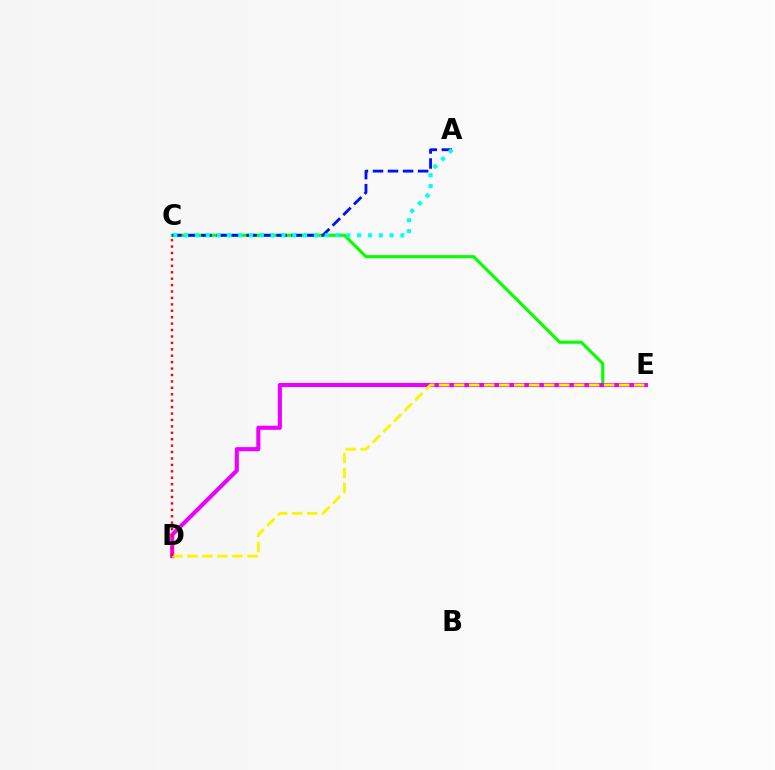{('C', 'E'): [{'color': '#08ff00', 'line_style': 'solid', 'thickness': 2.24}], ('D', 'E'): [{'color': '#ee00ff', 'line_style': 'solid', 'thickness': 2.94}, {'color': '#fcf500', 'line_style': 'dashed', 'thickness': 2.04}], ('A', 'C'): [{'color': '#0010ff', 'line_style': 'dashed', 'thickness': 2.04}, {'color': '#00fff6', 'line_style': 'dotted', 'thickness': 2.94}], ('C', 'D'): [{'color': '#ff0000', 'line_style': 'dotted', 'thickness': 1.74}]}